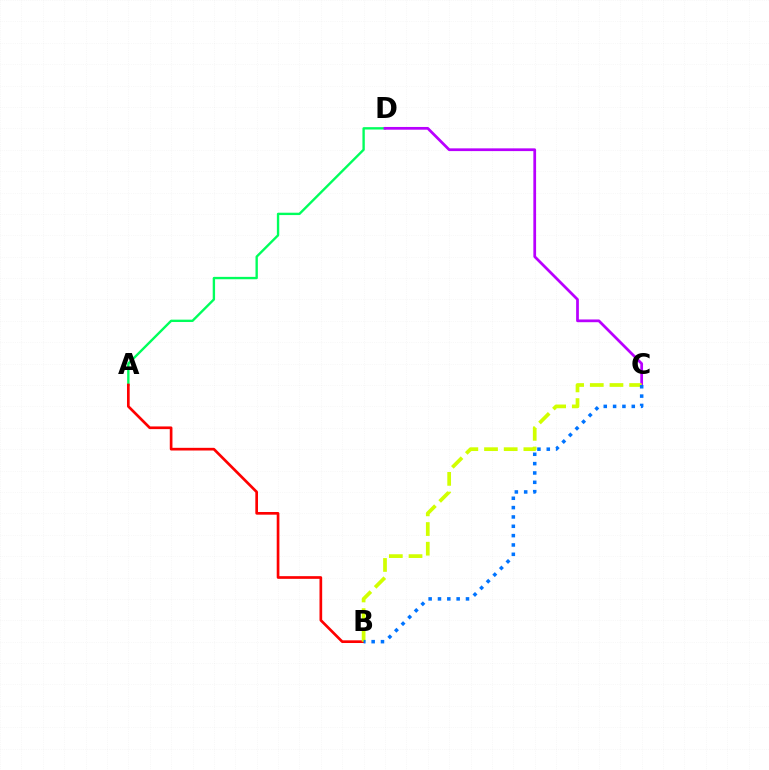{('A', 'D'): [{'color': '#00ff5c', 'line_style': 'solid', 'thickness': 1.7}], ('C', 'D'): [{'color': '#b900ff', 'line_style': 'solid', 'thickness': 1.97}], ('A', 'B'): [{'color': '#ff0000', 'line_style': 'solid', 'thickness': 1.93}], ('B', 'C'): [{'color': '#d1ff00', 'line_style': 'dashed', 'thickness': 2.67}, {'color': '#0074ff', 'line_style': 'dotted', 'thickness': 2.54}]}